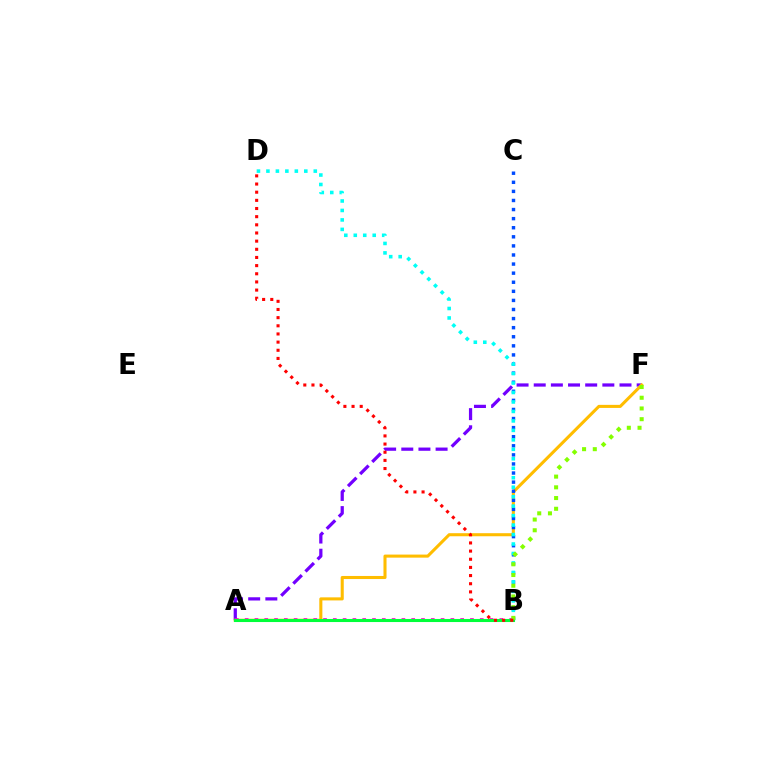{('A', 'F'): [{'color': '#7200ff', 'line_style': 'dashed', 'thickness': 2.33}, {'color': '#ffbd00', 'line_style': 'solid', 'thickness': 2.21}], ('B', 'C'): [{'color': '#004bff', 'line_style': 'dotted', 'thickness': 2.47}], ('B', 'D'): [{'color': '#00fff6', 'line_style': 'dotted', 'thickness': 2.57}, {'color': '#ff0000', 'line_style': 'dotted', 'thickness': 2.22}], ('A', 'B'): [{'color': '#ff00cf', 'line_style': 'dotted', 'thickness': 2.66}, {'color': '#00ff39', 'line_style': 'solid', 'thickness': 2.22}], ('B', 'F'): [{'color': '#84ff00', 'line_style': 'dotted', 'thickness': 2.91}]}